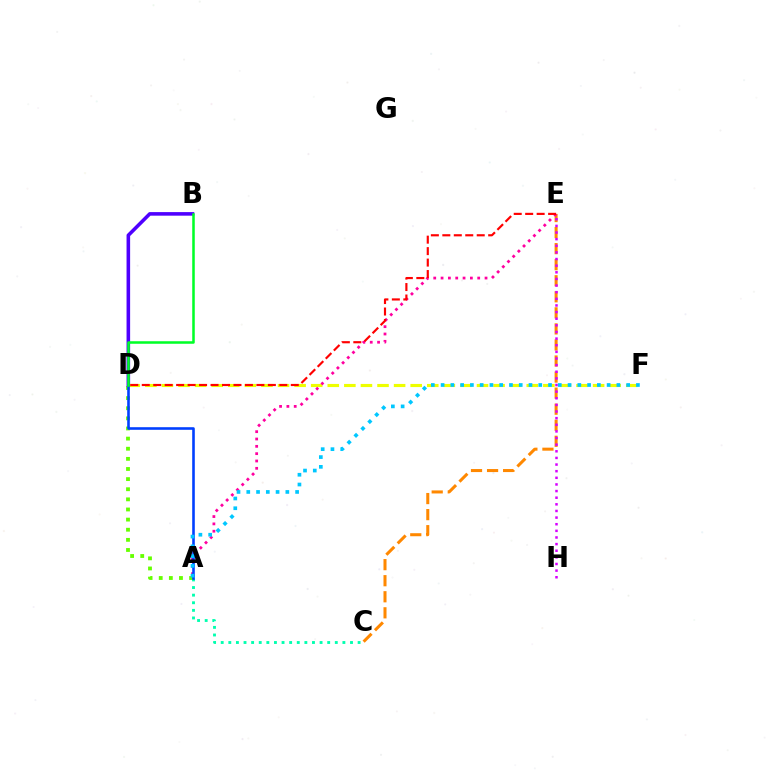{('C', 'E'): [{'color': '#ff8800', 'line_style': 'dashed', 'thickness': 2.18}], ('A', 'C'): [{'color': '#00ffaf', 'line_style': 'dotted', 'thickness': 2.07}], ('A', 'D'): [{'color': '#66ff00', 'line_style': 'dotted', 'thickness': 2.75}, {'color': '#003fff', 'line_style': 'solid', 'thickness': 1.87}], ('D', 'F'): [{'color': '#eeff00', 'line_style': 'dashed', 'thickness': 2.25}], ('E', 'H'): [{'color': '#d600ff', 'line_style': 'dotted', 'thickness': 1.8}], ('A', 'E'): [{'color': '#ff00a0', 'line_style': 'dotted', 'thickness': 1.99}], ('B', 'D'): [{'color': '#4f00ff', 'line_style': 'solid', 'thickness': 2.57}, {'color': '#00ff27', 'line_style': 'solid', 'thickness': 1.82}], ('A', 'F'): [{'color': '#00c7ff', 'line_style': 'dotted', 'thickness': 2.65}], ('D', 'E'): [{'color': '#ff0000', 'line_style': 'dashed', 'thickness': 1.56}]}